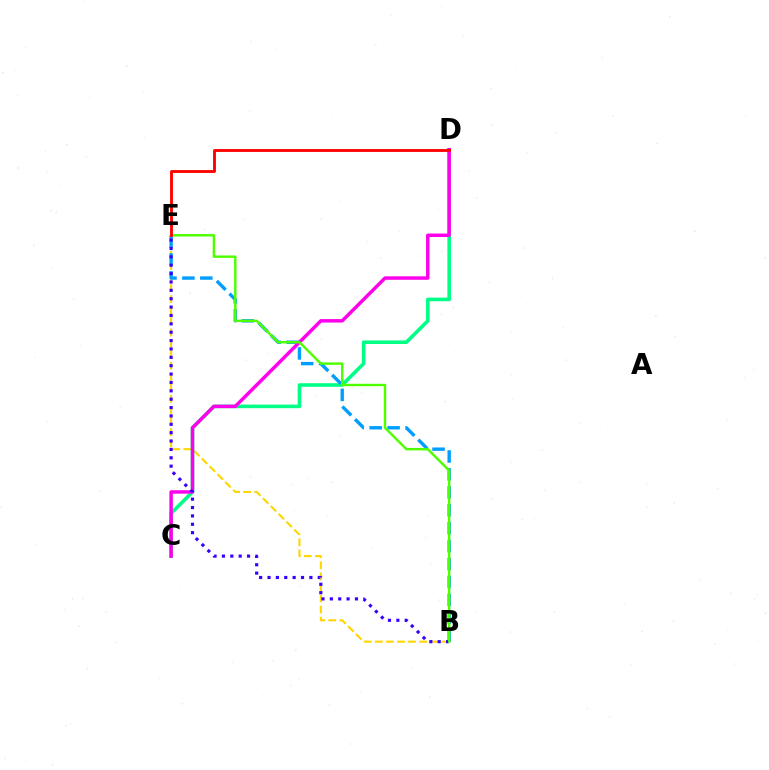{('B', 'E'): [{'color': '#ffd500', 'line_style': 'dashed', 'thickness': 1.51}, {'color': '#009eff', 'line_style': 'dashed', 'thickness': 2.44}, {'color': '#3700ff', 'line_style': 'dotted', 'thickness': 2.27}, {'color': '#4fff00', 'line_style': 'solid', 'thickness': 1.76}], ('C', 'D'): [{'color': '#00ff86', 'line_style': 'solid', 'thickness': 2.59}, {'color': '#ff00ed', 'line_style': 'solid', 'thickness': 2.49}], ('D', 'E'): [{'color': '#ff0000', 'line_style': 'solid', 'thickness': 2.04}]}